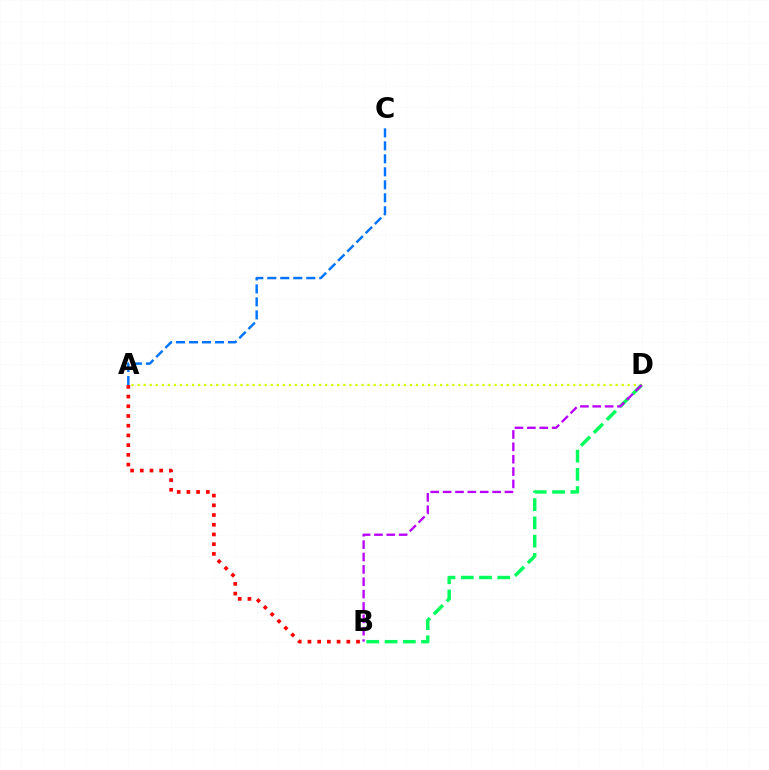{('A', 'B'): [{'color': '#ff0000', 'line_style': 'dotted', 'thickness': 2.64}], ('A', 'C'): [{'color': '#0074ff', 'line_style': 'dashed', 'thickness': 1.76}], ('A', 'D'): [{'color': '#d1ff00', 'line_style': 'dotted', 'thickness': 1.64}], ('B', 'D'): [{'color': '#00ff5c', 'line_style': 'dashed', 'thickness': 2.48}, {'color': '#b900ff', 'line_style': 'dashed', 'thickness': 1.68}]}